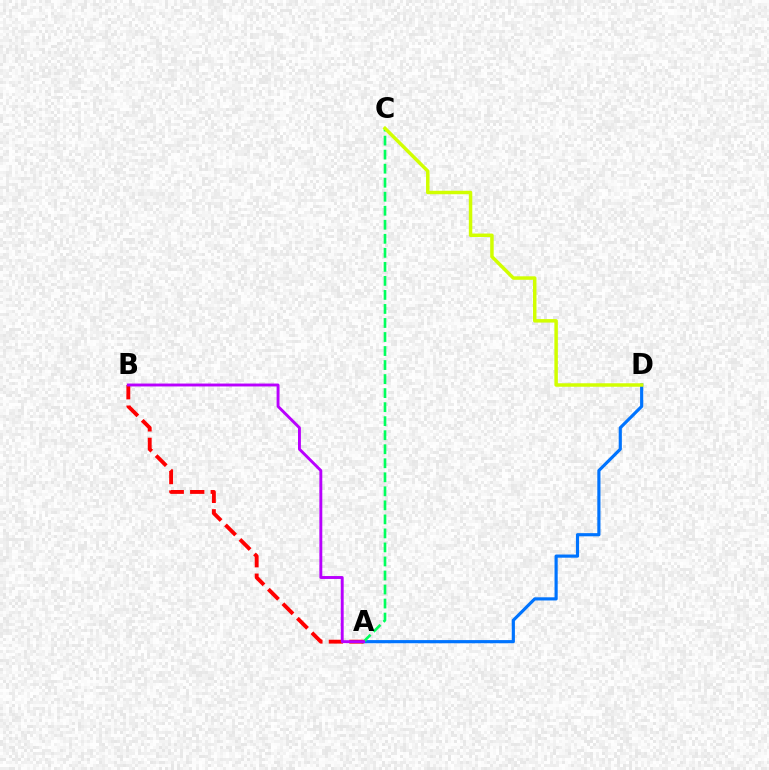{('A', 'D'): [{'color': '#0074ff', 'line_style': 'solid', 'thickness': 2.27}], ('A', 'C'): [{'color': '#00ff5c', 'line_style': 'dashed', 'thickness': 1.91}], ('A', 'B'): [{'color': '#ff0000', 'line_style': 'dashed', 'thickness': 2.79}, {'color': '#b900ff', 'line_style': 'solid', 'thickness': 2.09}], ('C', 'D'): [{'color': '#d1ff00', 'line_style': 'solid', 'thickness': 2.5}]}